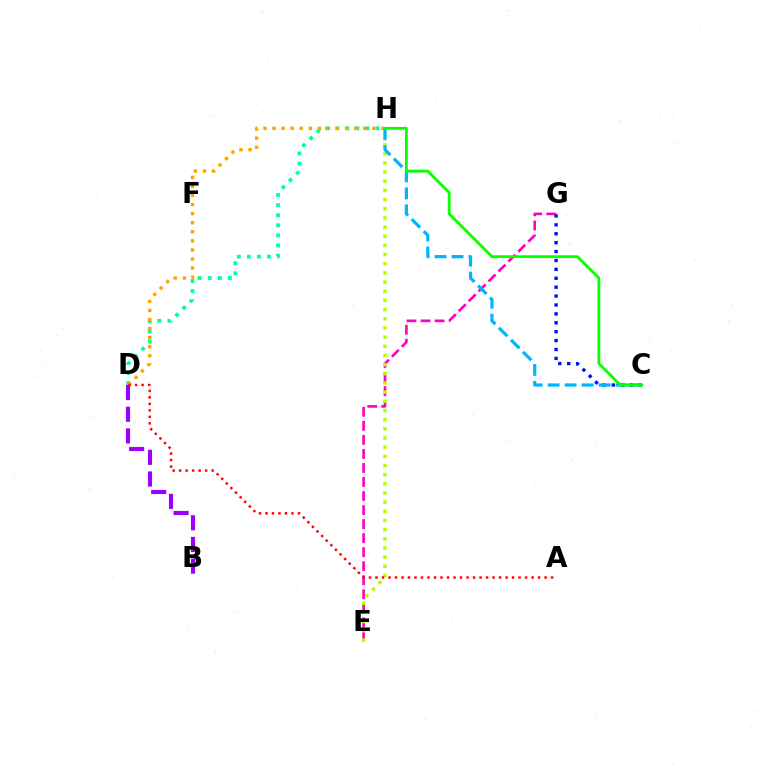{('D', 'H'): [{'color': '#00ff9d', 'line_style': 'dotted', 'thickness': 2.74}, {'color': '#ffa500', 'line_style': 'dotted', 'thickness': 2.47}], ('E', 'G'): [{'color': '#ff00bd', 'line_style': 'dashed', 'thickness': 1.91}], ('B', 'D'): [{'color': '#9b00ff', 'line_style': 'dashed', 'thickness': 2.95}], ('C', 'G'): [{'color': '#0010ff', 'line_style': 'dotted', 'thickness': 2.42}], ('E', 'H'): [{'color': '#b3ff00', 'line_style': 'dotted', 'thickness': 2.49}], ('C', 'H'): [{'color': '#00b5ff', 'line_style': 'dashed', 'thickness': 2.31}, {'color': '#08ff00', 'line_style': 'solid', 'thickness': 2.03}], ('A', 'D'): [{'color': '#ff0000', 'line_style': 'dotted', 'thickness': 1.77}]}